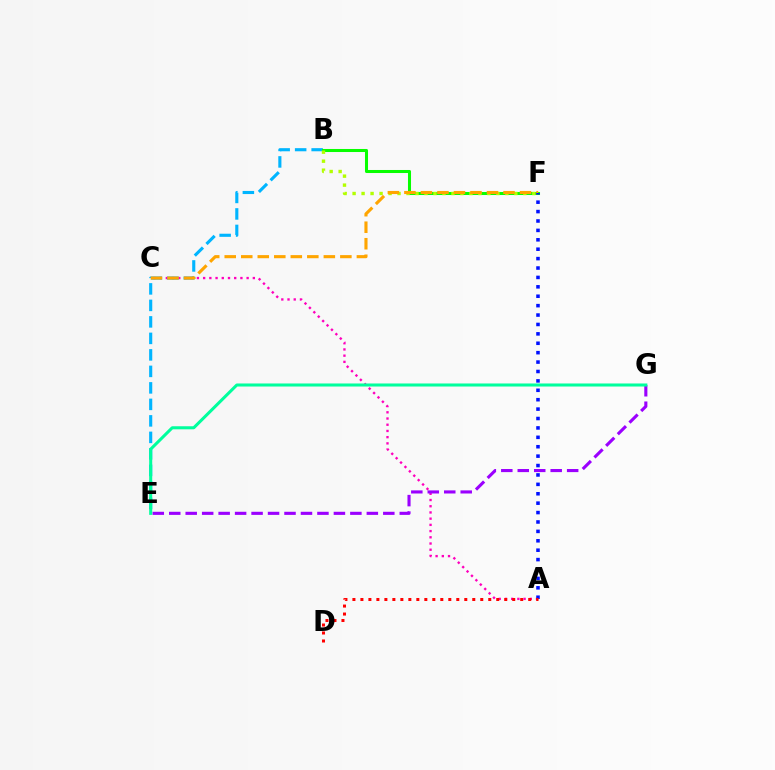{('A', 'C'): [{'color': '#ff00bd', 'line_style': 'dotted', 'thickness': 1.69}], ('E', 'G'): [{'color': '#9b00ff', 'line_style': 'dashed', 'thickness': 2.24}, {'color': '#00ff9d', 'line_style': 'solid', 'thickness': 2.19}], ('B', 'E'): [{'color': '#00b5ff', 'line_style': 'dashed', 'thickness': 2.24}], ('B', 'F'): [{'color': '#08ff00', 'line_style': 'solid', 'thickness': 2.19}, {'color': '#b3ff00', 'line_style': 'dotted', 'thickness': 2.44}], ('C', 'F'): [{'color': '#ffa500', 'line_style': 'dashed', 'thickness': 2.24}], ('A', 'F'): [{'color': '#0010ff', 'line_style': 'dotted', 'thickness': 2.56}], ('A', 'D'): [{'color': '#ff0000', 'line_style': 'dotted', 'thickness': 2.17}]}